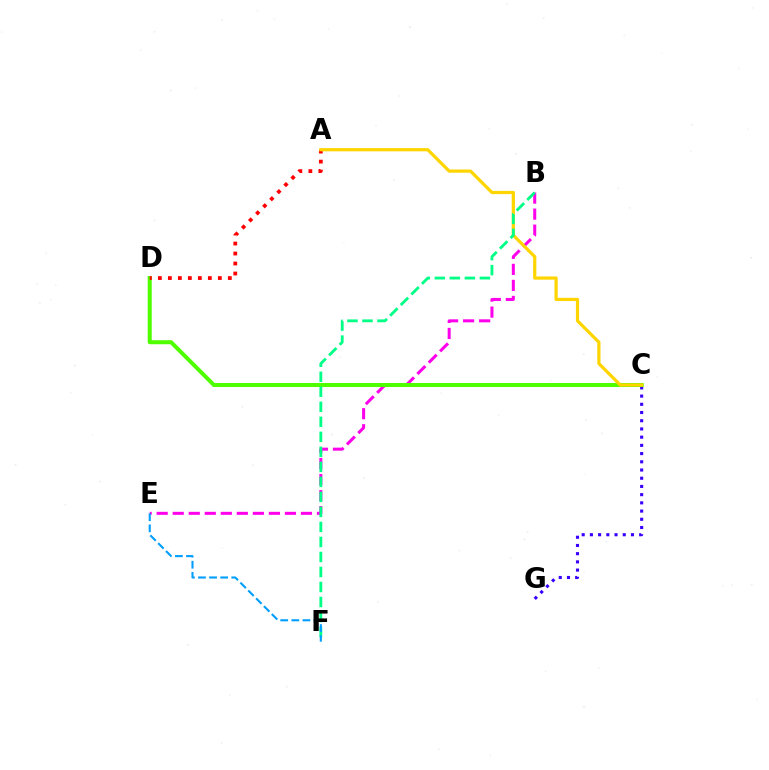{('C', 'G'): [{'color': '#3700ff', 'line_style': 'dotted', 'thickness': 2.23}], ('B', 'E'): [{'color': '#ff00ed', 'line_style': 'dashed', 'thickness': 2.18}], ('C', 'D'): [{'color': '#4fff00', 'line_style': 'solid', 'thickness': 2.89}], ('A', 'D'): [{'color': '#ff0000', 'line_style': 'dotted', 'thickness': 2.72}], ('A', 'C'): [{'color': '#ffd500', 'line_style': 'solid', 'thickness': 2.32}], ('B', 'F'): [{'color': '#00ff86', 'line_style': 'dashed', 'thickness': 2.04}], ('E', 'F'): [{'color': '#009eff', 'line_style': 'dashed', 'thickness': 1.51}]}